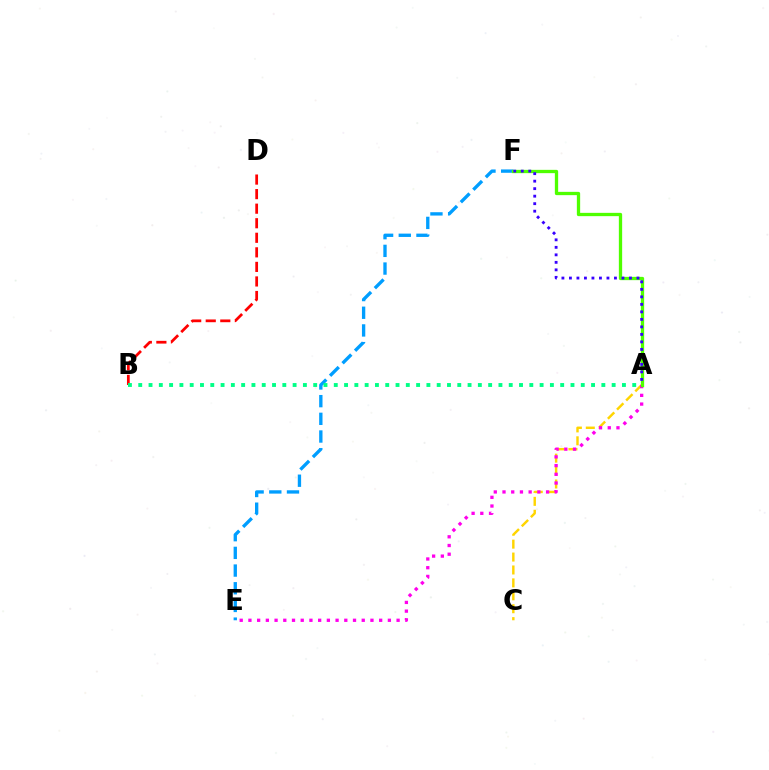{('B', 'D'): [{'color': '#ff0000', 'line_style': 'dashed', 'thickness': 1.98}], ('E', 'F'): [{'color': '#009eff', 'line_style': 'dashed', 'thickness': 2.4}], ('A', 'C'): [{'color': '#ffd500', 'line_style': 'dashed', 'thickness': 1.75}], ('A', 'E'): [{'color': '#ff00ed', 'line_style': 'dotted', 'thickness': 2.37}], ('A', 'F'): [{'color': '#4fff00', 'line_style': 'solid', 'thickness': 2.37}, {'color': '#3700ff', 'line_style': 'dotted', 'thickness': 2.04}], ('A', 'B'): [{'color': '#00ff86', 'line_style': 'dotted', 'thickness': 2.8}]}